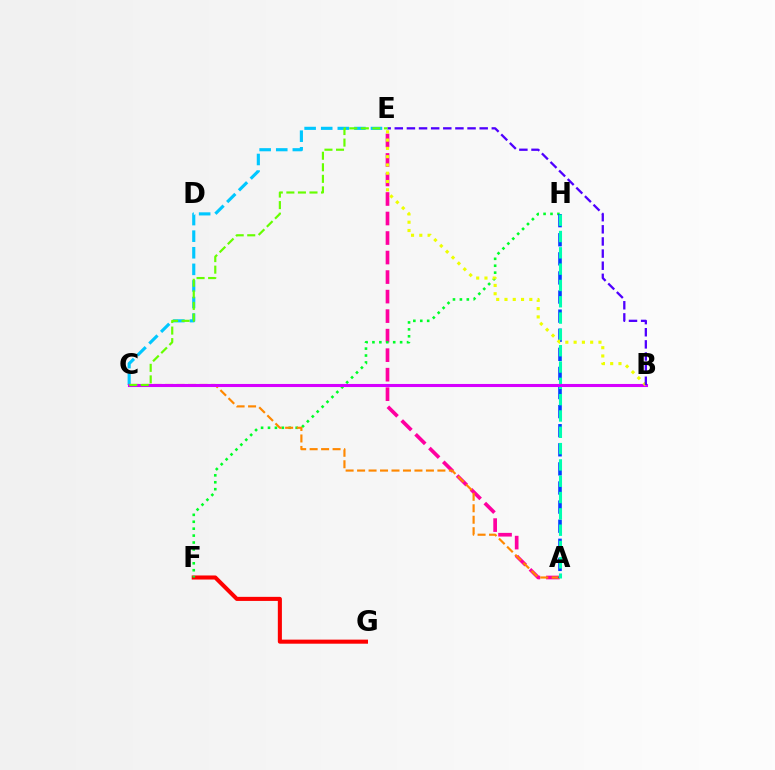{('A', 'E'): [{'color': '#ff00a0', 'line_style': 'dashed', 'thickness': 2.65}], ('F', 'G'): [{'color': '#ff0000', 'line_style': 'solid', 'thickness': 2.93}], ('C', 'E'): [{'color': '#00c7ff', 'line_style': 'dashed', 'thickness': 2.25}, {'color': '#66ff00', 'line_style': 'dashed', 'thickness': 1.57}], ('F', 'H'): [{'color': '#00ff27', 'line_style': 'dotted', 'thickness': 1.88}], ('A', 'C'): [{'color': '#ff8800', 'line_style': 'dashed', 'thickness': 1.56}], ('A', 'H'): [{'color': '#003fff', 'line_style': 'dashed', 'thickness': 2.59}, {'color': '#00ffaf', 'line_style': 'dashed', 'thickness': 2.22}], ('B', 'C'): [{'color': '#d600ff', 'line_style': 'solid', 'thickness': 2.22}], ('B', 'E'): [{'color': '#eeff00', 'line_style': 'dotted', 'thickness': 2.25}, {'color': '#4f00ff', 'line_style': 'dashed', 'thickness': 1.65}]}